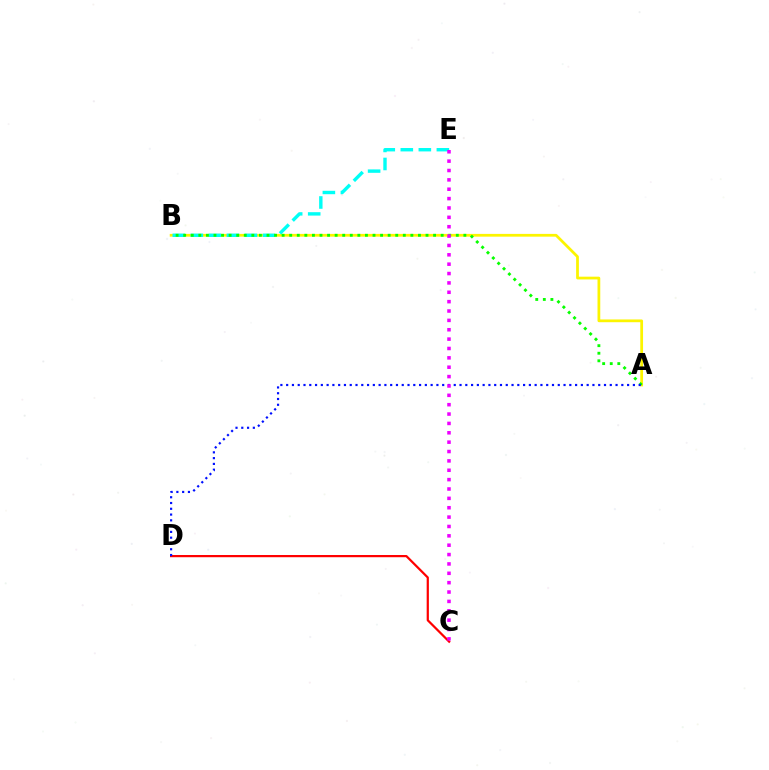{('A', 'B'): [{'color': '#fcf500', 'line_style': 'solid', 'thickness': 1.98}, {'color': '#08ff00', 'line_style': 'dotted', 'thickness': 2.06}], ('B', 'E'): [{'color': '#00fff6', 'line_style': 'dashed', 'thickness': 2.45}], ('C', 'D'): [{'color': '#ff0000', 'line_style': 'solid', 'thickness': 1.6}], ('A', 'D'): [{'color': '#0010ff', 'line_style': 'dotted', 'thickness': 1.57}], ('C', 'E'): [{'color': '#ee00ff', 'line_style': 'dotted', 'thickness': 2.55}]}